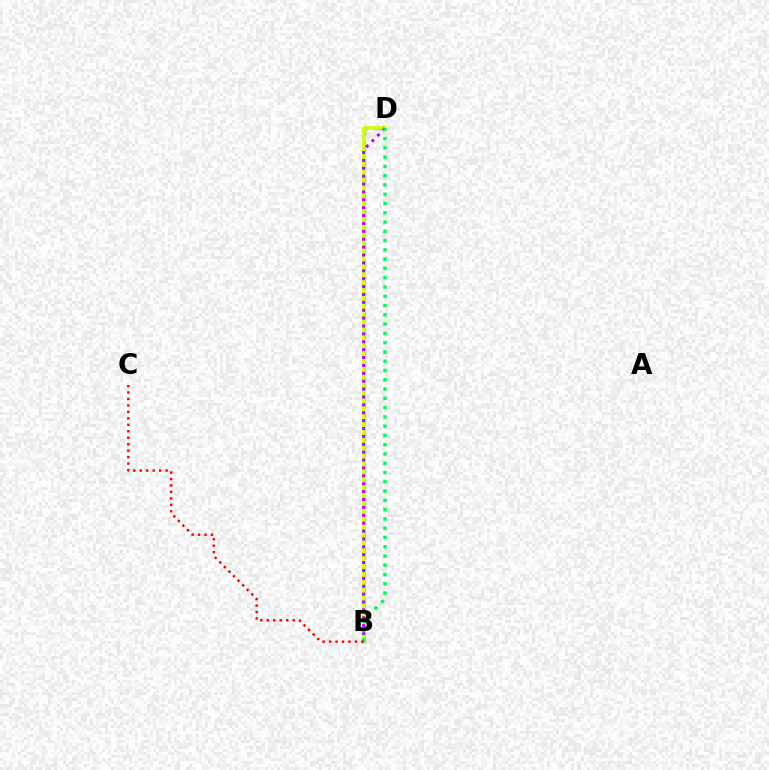{('B', 'D'): [{'color': '#0074ff', 'line_style': 'dashed', 'thickness': 2.3}, {'color': '#d1ff00', 'line_style': 'solid', 'thickness': 2.67}, {'color': '#b900ff', 'line_style': 'dotted', 'thickness': 2.14}, {'color': '#00ff5c', 'line_style': 'dotted', 'thickness': 2.52}], ('B', 'C'): [{'color': '#ff0000', 'line_style': 'dotted', 'thickness': 1.76}]}